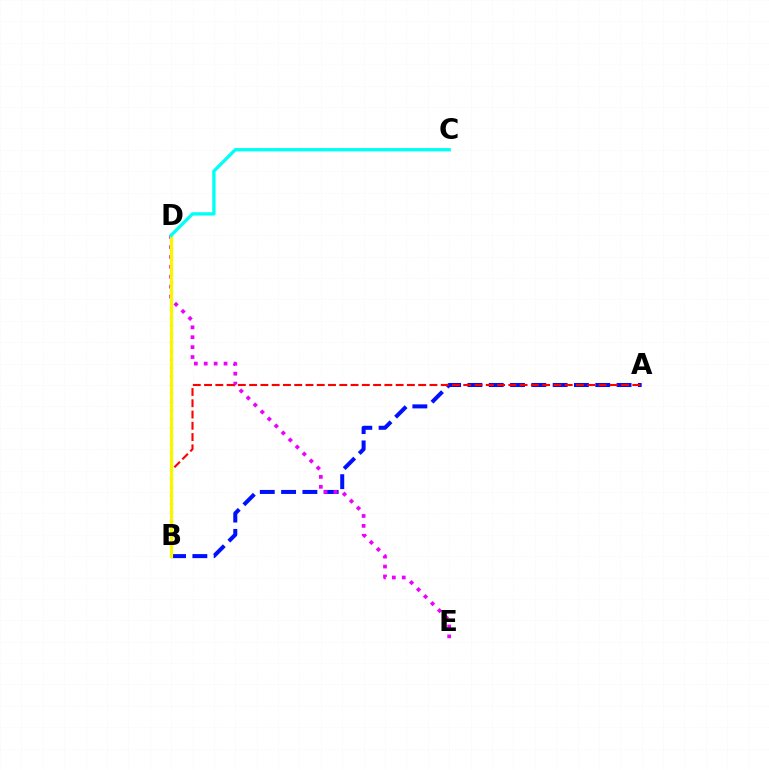{('B', 'D'): [{'color': '#08ff00', 'line_style': 'dotted', 'thickness': 2.31}, {'color': '#fcf500', 'line_style': 'solid', 'thickness': 2.29}], ('A', 'B'): [{'color': '#0010ff', 'line_style': 'dashed', 'thickness': 2.89}, {'color': '#ff0000', 'line_style': 'dashed', 'thickness': 1.53}], ('D', 'E'): [{'color': '#ee00ff', 'line_style': 'dotted', 'thickness': 2.69}], ('C', 'D'): [{'color': '#00fff6', 'line_style': 'solid', 'thickness': 2.4}]}